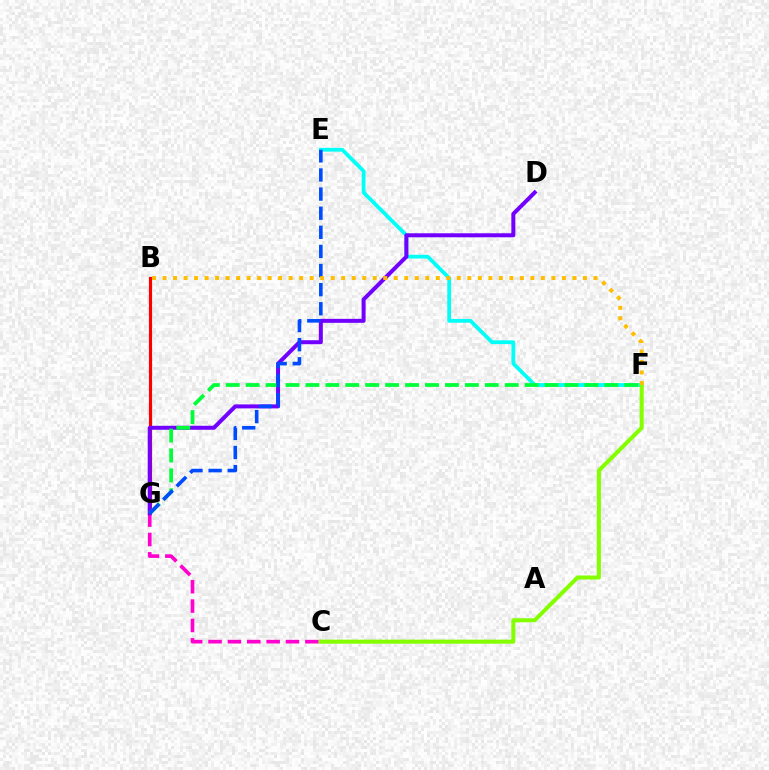{('E', 'F'): [{'color': '#00fff6', 'line_style': 'solid', 'thickness': 2.72}], ('B', 'G'): [{'color': '#ff0000', 'line_style': 'solid', 'thickness': 2.27}], ('C', 'G'): [{'color': '#ff00cf', 'line_style': 'dashed', 'thickness': 2.63}], ('D', 'G'): [{'color': '#7200ff', 'line_style': 'solid', 'thickness': 2.87}], ('F', 'G'): [{'color': '#00ff39', 'line_style': 'dashed', 'thickness': 2.71}], ('C', 'F'): [{'color': '#84ff00', 'line_style': 'solid', 'thickness': 2.91}], ('E', 'G'): [{'color': '#004bff', 'line_style': 'dashed', 'thickness': 2.6}], ('B', 'F'): [{'color': '#ffbd00', 'line_style': 'dotted', 'thickness': 2.86}]}